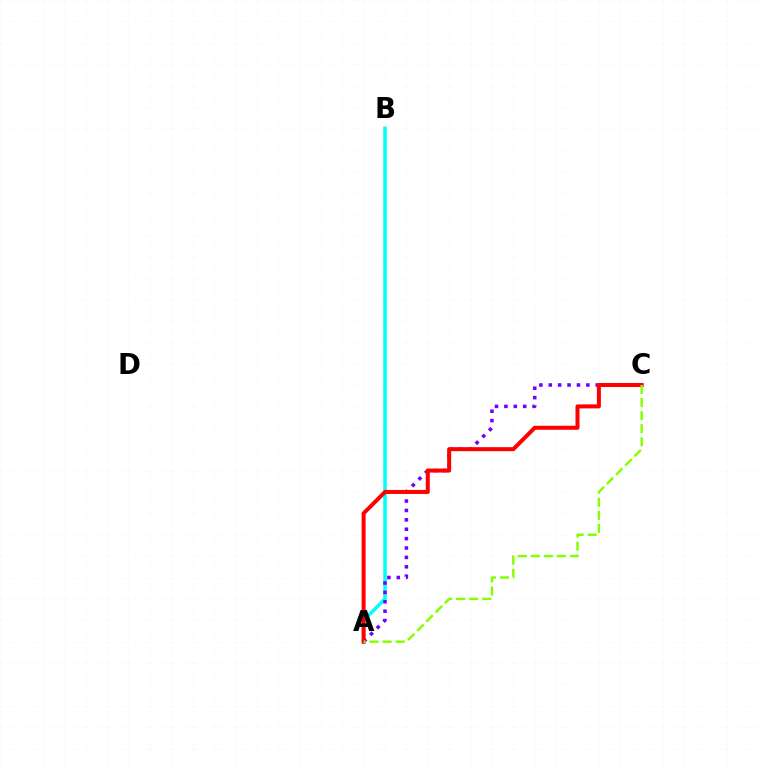{('A', 'B'): [{'color': '#00fff6', 'line_style': 'solid', 'thickness': 2.53}], ('A', 'C'): [{'color': '#7200ff', 'line_style': 'dotted', 'thickness': 2.55}, {'color': '#ff0000', 'line_style': 'solid', 'thickness': 2.89}, {'color': '#84ff00', 'line_style': 'dashed', 'thickness': 1.77}]}